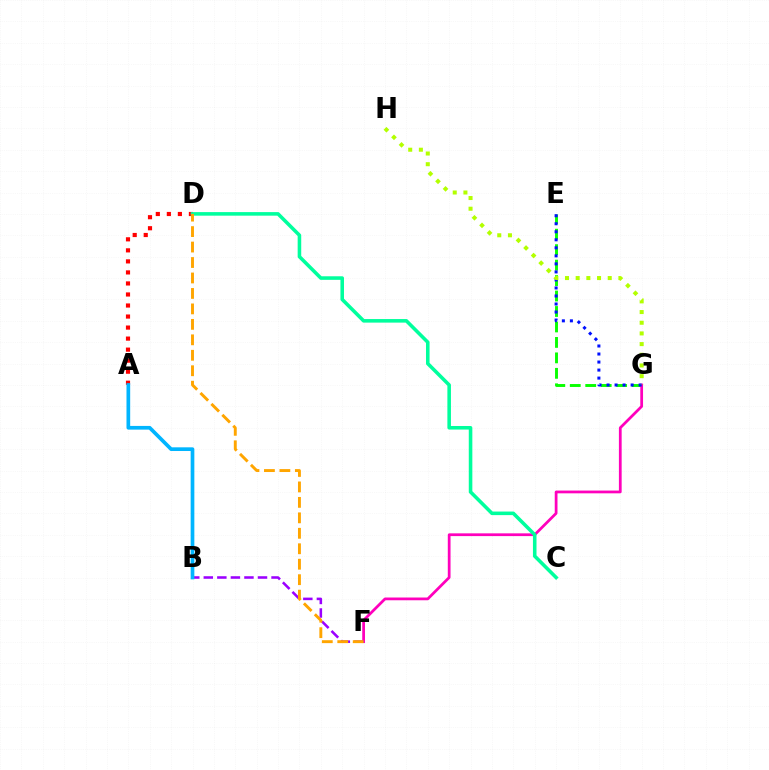{('E', 'G'): [{'color': '#08ff00', 'line_style': 'dashed', 'thickness': 2.1}, {'color': '#0010ff', 'line_style': 'dotted', 'thickness': 2.18}], ('A', 'D'): [{'color': '#ff0000', 'line_style': 'dotted', 'thickness': 3.0}], ('F', 'G'): [{'color': '#ff00bd', 'line_style': 'solid', 'thickness': 1.98}], ('C', 'D'): [{'color': '#00ff9d', 'line_style': 'solid', 'thickness': 2.57}], ('B', 'F'): [{'color': '#9b00ff', 'line_style': 'dashed', 'thickness': 1.84}], ('D', 'F'): [{'color': '#ffa500', 'line_style': 'dashed', 'thickness': 2.1}], ('A', 'B'): [{'color': '#00b5ff', 'line_style': 'solid', 'thickness': 2.66}], ('G', 'H'): [{'color': '#b3ff00', 'line_style': 'dotted', 'thickness': 2.9}]}